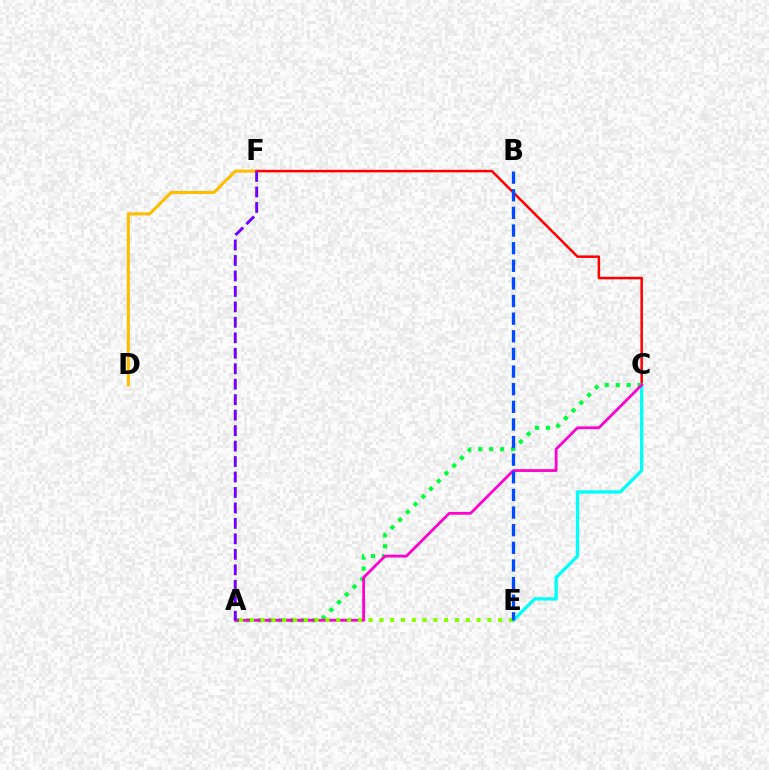{('D', 'F'): [{'color': '#ffbd00', 'line_style': 'solid', 'thickness': 2.19}], ('A', 'C'): [{'color': '#00ff39', 'line_style': 'dotted', 'thickness': 2.97}, {'color': '#ff00cf', 'line_style': 'solid', 'thickness': 1.99}], ('C', 'F'): [{'color': '#ff0000', 'line_style': 'solid', 'thickness': 1.81}], ('C', 'E'): [{'color': '#00fff6', 'line_style': 'solid', 'thickness': 2.37}], ('A', 'F'): [{'color': '#7200ff', 'line_style': 'dashed', 'thickness': 2.1}], ('A', 'E'): [{'color': '#84ff00', 'line_style': 'dotted', 'thickness': 2.93}], ('B', 'E'): [{'color': '#004bff', 'line_style': 'dashed', 'thickness': 2.39}]}